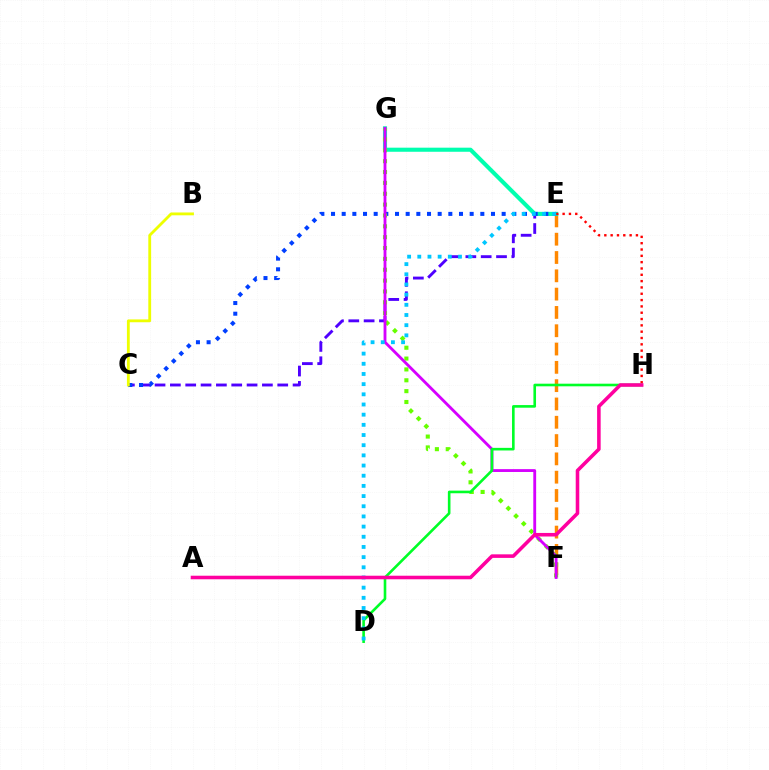{('C', 'E'): [{'color': '#4f00ff', 'line_style': 'dashed', 'thickness': 2.08}, {'color': '#003fff', 'line_style': 'dotted', 'thickness': 2.9}], ('E', 'F'): [{'color': '#ff8800', 'line_style': 'dashed', 'thickness': 2.49}], ('E', 'G'): [{'color': '#00ffaf', 'line_style': 'solid', 'thickness': 2.94}], ('E', 'H'): [{'color': '#ff0000', 'line_style': 'dotted', 'thickness': 1.72}], ('F', 'G'): [{'color': '#66ff00', 'line_style': 'dotted', 'thickness': 2.95}, {'color': '#d600ff', 'line_style': 'solid', 'thickness': 2.05}], ('D', 'H'): [{'color': '#00ff27', 'line_style': 'solid', 'thickness': 1.88}], ('D', 'E'): [{'color': '#00c7ff', 'line_style': 'dotted', 'thickness': 2.76}], ('B', 'C'): [{'color': '#eeff00', 'line_style': 'solid', 'thickness': 2.04}], ('A', 'H'): [{'color': '#ff00a0', 'line_style': 'solid', 'thickness': 2.57}]}